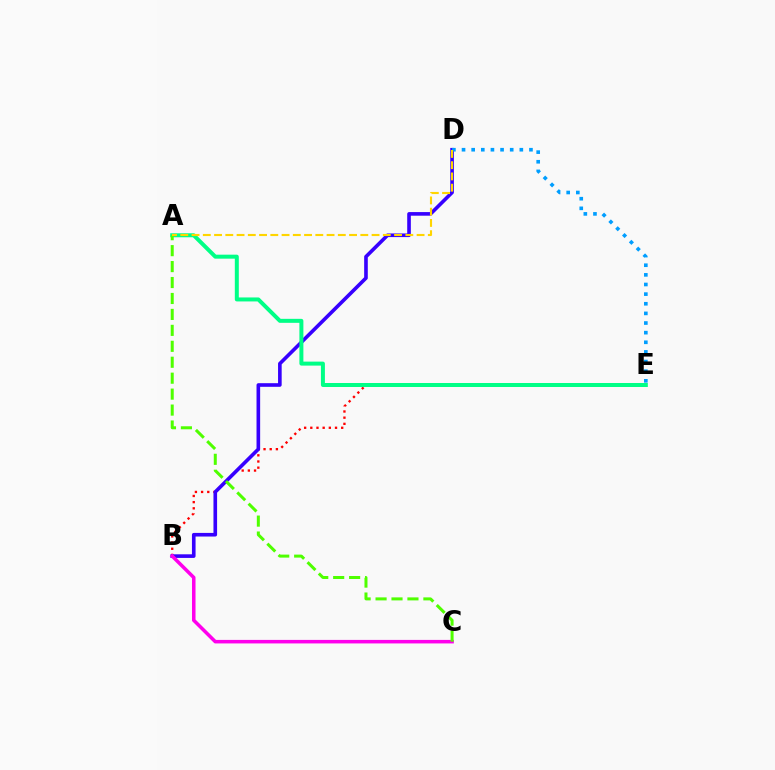{('B', 'E'): [{'color': '#ff0000', 'line_style': 'dotted', 'thickness': 1.68}], ('B', 'D'): [{'color': '#3700ff', 'line_style': 'solid', 'thickness': 2.61}], ('B', 'C'): [{'color': '#ff00ed', 'line_style': 'solid', 'thickness': 2.54}], ('A', 'E'): [{'color': '#00ff86', 'line_style': 'solid', 'thickness': 2.87}], ('A', 'C'): [{'color': '#4fff00', 'line_style': 'dashed', 'thickness': 2.17}], ('D', 'E'): [{'color': '#009eff', 'line_style': 'dotted', 'thickness': 2.62}], ('A', 'D'): [{'color': '#ffd500', 'line_style': 'dashed', 'thickness': 1.53}]}